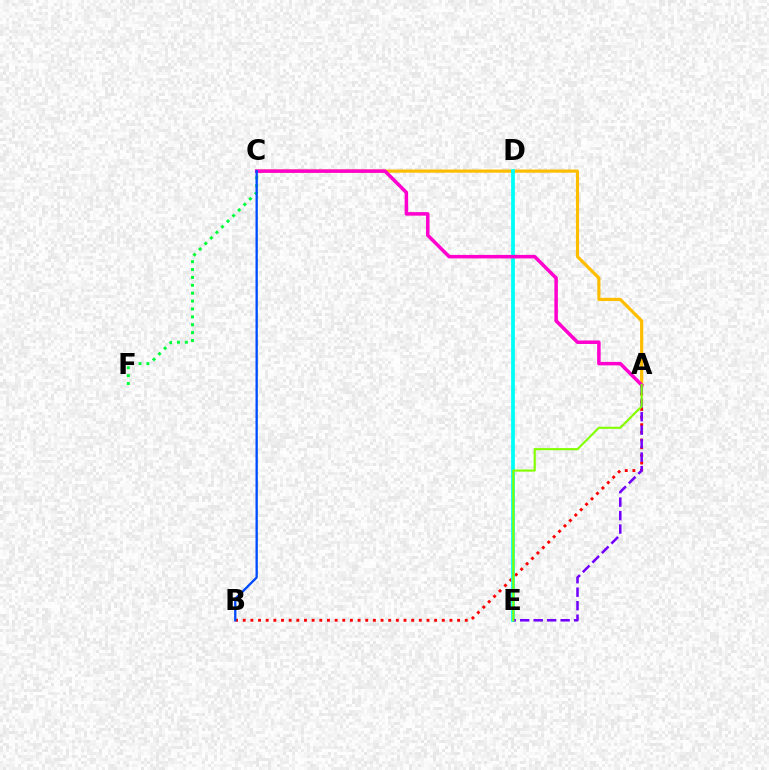{('C', 'F'): [{'color': '#00ff39', 'line_style': 'dotted', 'thickness': 2.14}], ('A', 'C'): [{'color': '#ffbd00', 'line_style': 'solid', 'thickness': 2.29}, {'color': '#ff00cf', 'line_style': 'solid', 'thickness': 2.53}], ('A', 'B'): [{'color': '#ff0000', 'line_style': 'dotted', 'thickness': 2.08}], ('D', 'E'): [{'color': '#00fff6', 'line_style': 'solid', 'thickness': 2.73}], ('B', 'C'): [{'color': '#004bff', 'line_style': 'solid', 'thickness': 1.67}], ('A', 'E'): [{'color': '#7200ff', 'line_style': 'dashed', 'thickness': 1.83}, {'color': '#84ff00', 'line_style': 'solid', 'thickness': 1.54}]}